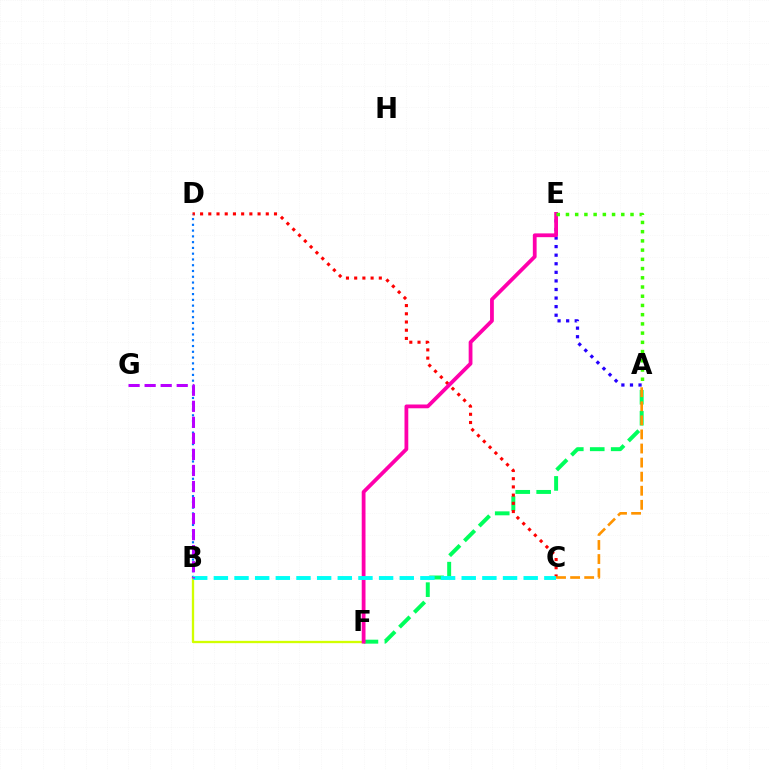{('A', 'F'): [{'color': '#00ff5c', 'line_style': 'dashed', 'thickness': 2.85}], ('C', 'D'): [{'color': '#ff0000', 'line_style': 'dotted', 'thickness': 2.23}], ('B', 'D'): [{'color': '#0074ff', 'line_style': 'dotted', 'thickness': 1.57}], ('A', 'C'): [{'color': '#ff9400', 'line_style': 'dashed', 'thickness': 1.91}], ('A', 'E'): [{'color': '#2500ff', 'line_style': 'dotted', 'thickness': 2.33}, {'color': '#3dff00', 'line_style': 'dotted', 'thickness': 2.51}], ('B', 'F'): [{'color': '#d1ff00', 'line_style': 'solid', 'thickness': 1.67}], ('E', 'F'): [{'color': '#ff00ac', 'line_style': 'solid', 'thickness': 2.72}], ('B', 'C'): [{'color': '#00fff6', 'line_style': 'dashed', 'thickness': 2.81}], ('B', 'G'): [{'color': '#b900ff', 'line_style': 'dashed', 'thickness': 2.18}]}